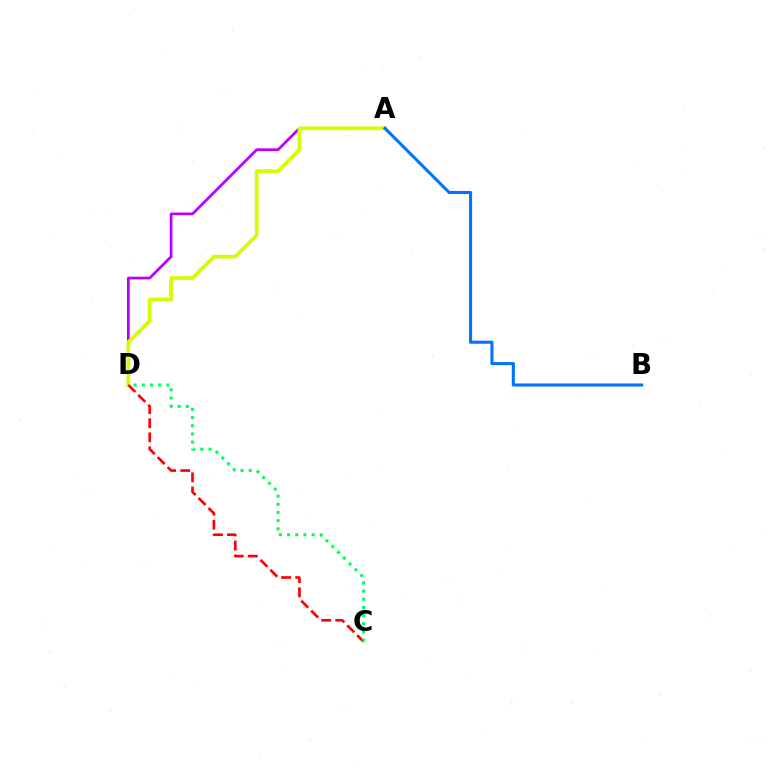{('A', 'D'): [{'color': '#b900ff', 'line_style': 'solid', 'thickness': 1.96}, {'color': '#d1ff00', 'line_style': 'solid', 'thickness': 2.68}], ('C', 'D'): [{'color': '#ff0000', 'line_style': 'dashed', 'thickness': 1.91}, {'color': '#00ff5c', 'line_style': 'dotted', 'thickness': 2.22}], ('A', 'B'): [{'color': '#0074ff', 'line_style': 'solid', 'thickness': 2.22}]}